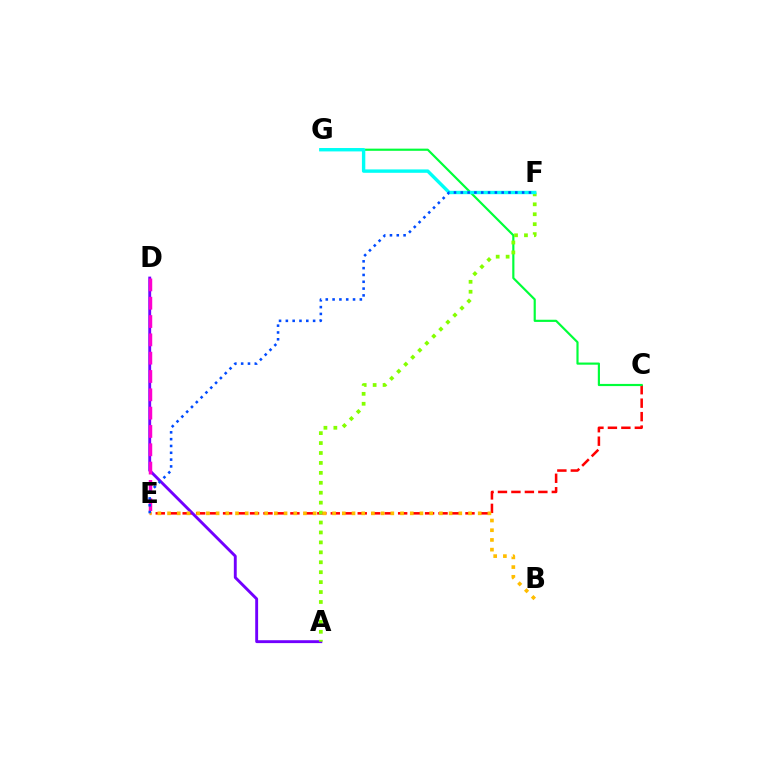{('C', 'E'): [{'color': '#ff0000', 'line_style': 'dashed', 'thickness': 1.83}], ('C', 'G'): [{'color': '#00ff39', 'line_style': 'solid', 'thickness': 1.56}], ('A', 'D'): [{'color': '#7200ff', 'line_style': 'solid', 'thickness': 2.08}], ('A', 'F'): [{'color': '#84ff00', 'line_style': 'dotted', 'thickness': 2.7}], ('D', 'E'): [{'color': '#ff00cf', 'line_style': 'dashed', 'thickness': 2.49}], ('B', 'E'): [{'color': '#ffbd00', 'line_style': 'dotted', 'thickness': 2.64}], ('F', 'G'): [{'color': '#00fff6', 'line_style': 'solid', 'thickness': 2.44}], ('E', 'F'): [{'color': '#004bff', 'line_style': 'dotted', 'thickness': 1.85}]}